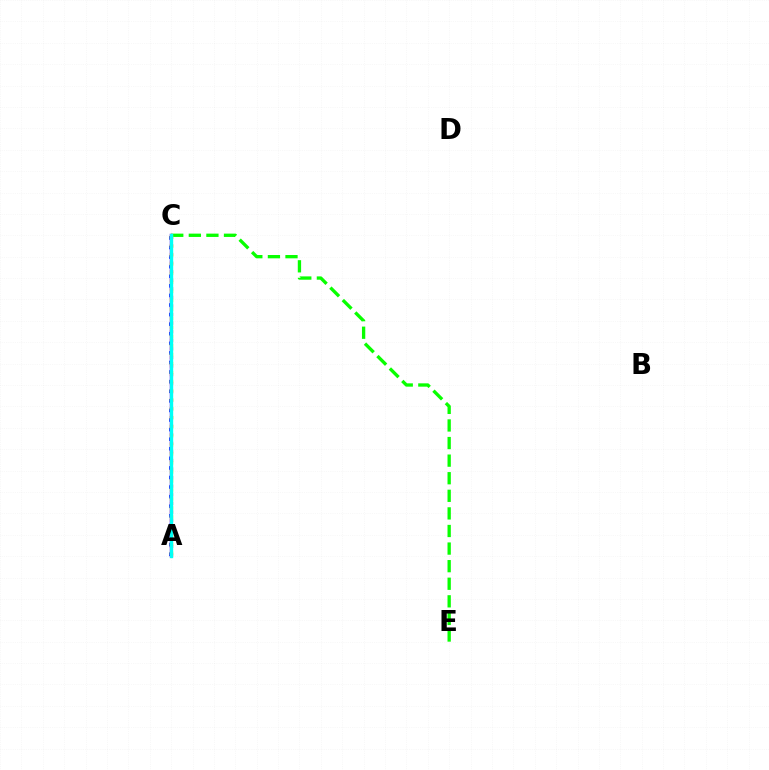{('A', 'C'): [{'color': '#ff0000', 'line_style': 'dotted', 'thickness': 2.33}, {'color': '#ee00ff', 'line_style': 'solid', 'thickness': 1.79}, {'color': '#0010ff', 'line_style': 'dotted', 'thickness': 2.6}, {'color': '#fcf500', 'line_style': 'dotted', 'thickness': 2.45}, {'color': '#00fff6', 'line_style': 'solid', 'thickness': 2.43}], ('C', 'E'): [{'color': '#08ff00', 'line_style': 'dashed', 'thickness': 2.39}]}